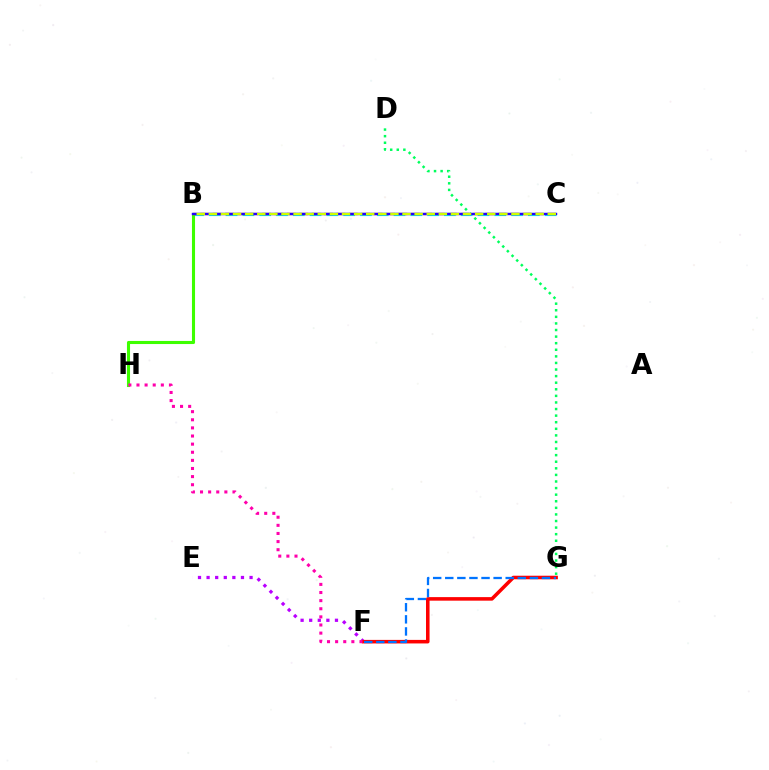{('E', 'F'): [{'color': '#b900ff', 'line_style': 'dotted', 'thickness': 2.33}], ('B', 'C'): [{'color': '#00fff6', 'line_style': 'dashed', 'thickness': 2.28}, {'color': '#ff9400', 'line_style': 'dashed', 'thickness': 1.68}, {'color': '#2500ff', 'line_style': 'solid', 'thickness': 1.74}, {'color': '#d1ff00', 'line_style': 'dashed', 'thickness': 1.64}], ('F', 'G'): [{'color': '#ff0000', 'line_style': 'solid', 'thickness': 2.55}, {'color': '#0074ff', 'line_style': 'dashed', 'thickness': 1.64}], ('D', 'G'): [{'color': '#00ff5c', 'line_style': 'dotted', 'thickness': 1.79}], ('B', 'H'): [{'color': '#3dff00', 'line_style': 'solid', 'thickness': 2.22}], ('F', 'H'): [{'color': '#ff00ac', 'line_style': 'dotted', 'thickness': 2.21}]}